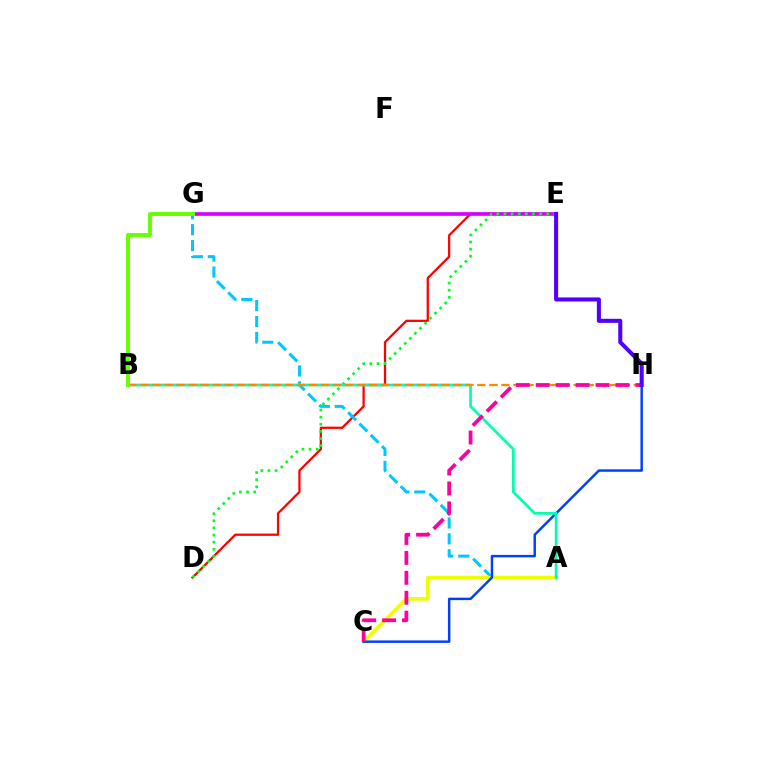{('D', 'E'): [{'color': '#ff0000', 'line_style': 'solid', 'thickness': 1.63}, {'color': '#00ff27', 'line_style': 'dotted', 'thickness': 1.94}], ('A', 'G'): [{'color': '#00c7ff', 'line_style': 'dashed', 'thickness': 2.17}], ('E', 'G'): [{'color': '#d600ff', 'line_style': 'solid', 'thickness': 2.63}], ('A', 'C'): [{'color': '#eeff00', 'line_style': 'solid', 'thickness': 2.59}], ('C', 'H'): [{'color': '#003fff', 'line_style': 'solid', 'thickness': 1.77}, {'color': '#ff00a0', 'line_style': 'dashed', 'thickness': 2.71}], ('A', 'B'): [{'color': '#00ffaf', 'line_style': 'solid', 'thickness': 1.95}], ('B', 'H'): [{'color': '#ff8800', 'line_style': 'dashed', 'thickness': 1.63}], ('B', 'G'): [{'color': '#66ff00', 'line_style': 'solid', 'thickness': 2.82}], ('E', 'H'): [{'color': '#4f00ff', 'line_style': 'solid', 'thickness': 2.91}]}